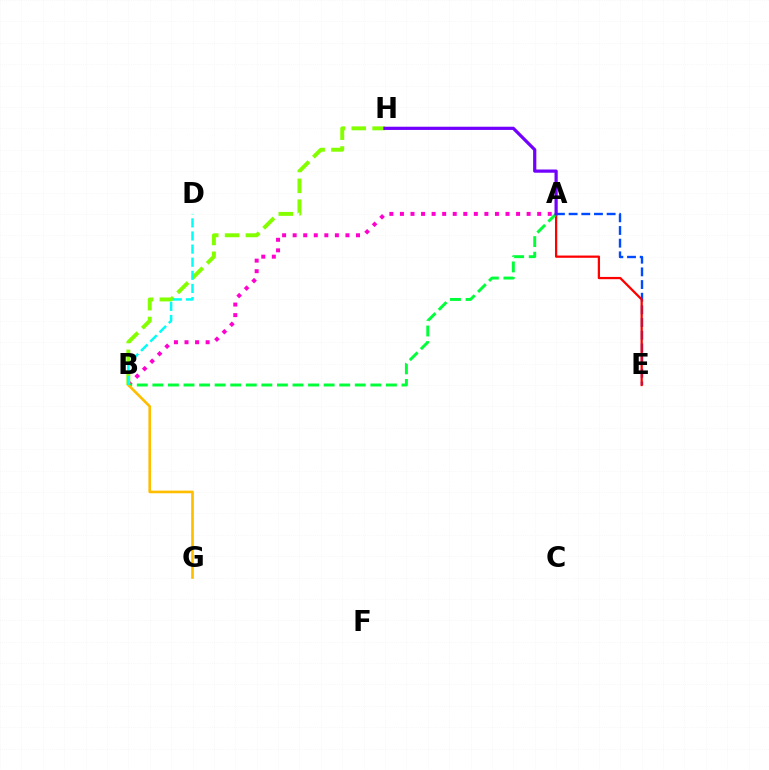{('A', 'E'): [{'color': '#004bff', 'line_style': 'dashed', 'thickness': 1.72}, {'color': '#ff0000', 'line_style': 'solid', 'thickness': 1.63}], ('A', 'B'): [{'color': '#ff00cf', 'line_style': 'dotted', 'thickness': 2.87}, {'color': '#00ff39', 'line_style': 'dashed', 'thickness': 2.12}], ('B', 'H'): [{'color': '#84ff00', 'line_style': 'dashed', 'thickness': 2.83}], ('B', 'G'): [{'color': '#ffbd00', 'line_style': 'solid', 'thickness': 1.9}], ('B', 'D'): [{'color': '#00fff6', 'line_style': 'dashed', 'thickness': 1.78}], ('A', 'H'): [{'color': '#7200ff', 'line_style': 'solid', 'thickness': 2.32}]}